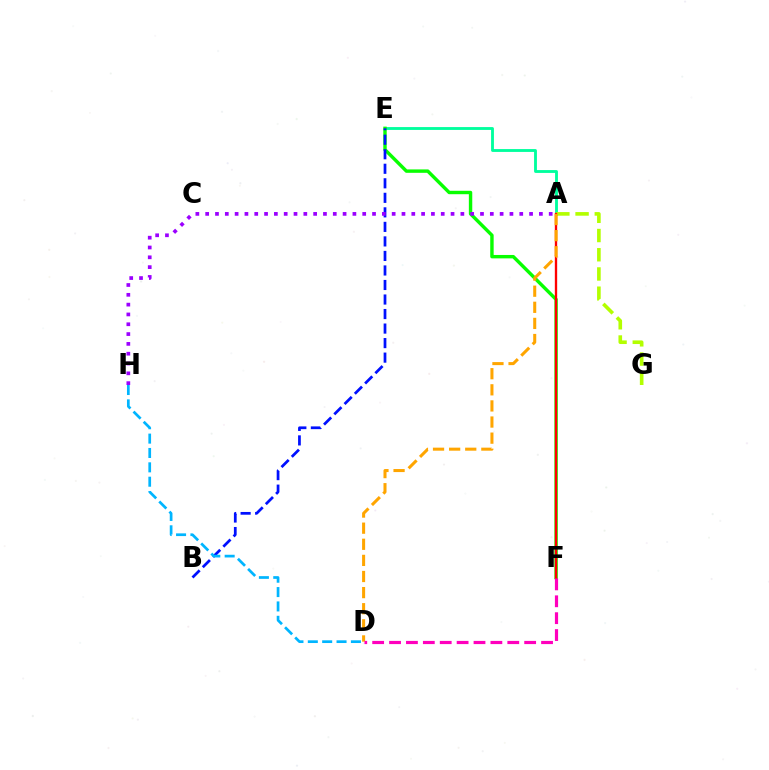{('A', 'E'): [{'color': '#00ff9d', 'line_style': 'solid', 'thickness': 2.06}], ('E', 'F'): [{'color': '#08ff00', 'line_style': 'solid', 'thickness': 2.46}], ('A', 'G'): [{'color': '#b3ff00', 'line_style': 'dashed', 'thickness': 2.61}], ('A', 'F'): [{'color': '#ff0000', 'line_style': 'solid', 'thickness': 1.69}], ('A', 'D'): [{'color': '#ffa500', 'line_style': 'dashed', 'thickness': 2.19}], ('B', 'E'): [{'color': '#0010ff', 'line_style': 'dashed', 'thickness': 1.97}], ('D', 'F'): [{'color': '#ff00bd', 'line_style': 'dashed', 'thickness': 2.29}], ('A', 'H'): [{'color': '#9b00ff', 'line_style': 'dotted', 'thickness': 2.67}], ('D', 'H'): [{'color': '#00b5ff', 'line_style': 'dashed', 'thickness': 1.95}]}